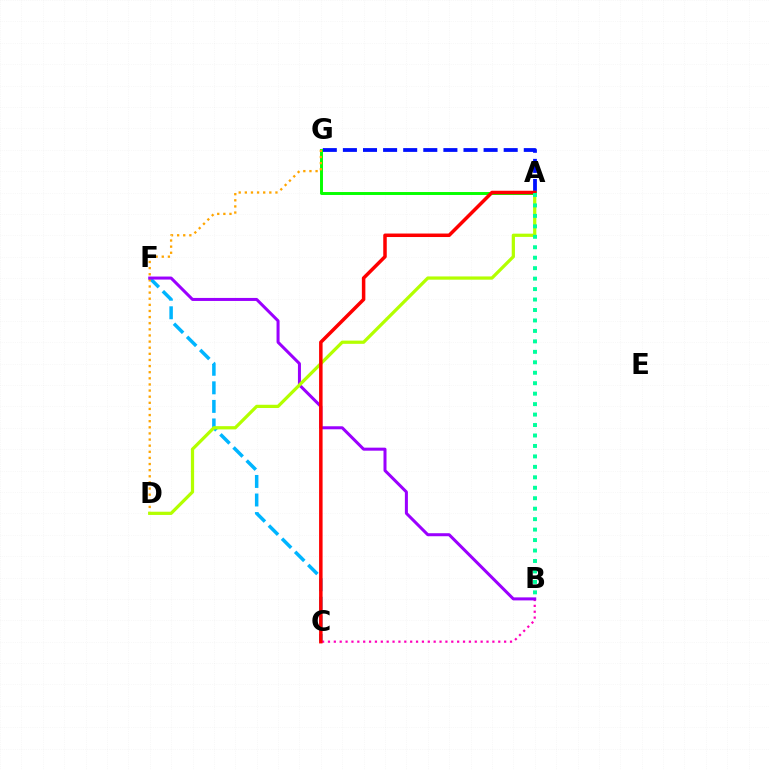{('A', 'G'): [{'color': '#0010ff', 'line_style': 'dashed', 'thickness': 2.73}, {'color': '#08ff00', 'line_style': 'solid', 'thickness': 2.13}], ('C', 'F'): [{'color': '#00b5ff', 'line_style': 'dashed', 'thickness': 2.52}], ('D', 'G'): [{'color': '#ffa500', 'line_style': 'dotted', 'thickness': 1.66}], ('B', 'C'): [{'color': '#ff00bd', 'line_style': 'dotted', 'thickness': 1.6}], ('B', 'F'): [{'color': '#9b00ff', 'line_style': 'solid', 'thickness': 2.17}], ('A', 'D'): [{'color': '#b3ff00', 'line_style': 'solid', 'thickness': 2.33}], ('A', 'C'): [{'color': '#ff0000', 'line_style': 'solid', 'thickness': 2.52}], ('A', 'B'): [{'color': '#00ff9d', 'line_style': 'dotted', 'thickness': 2.84}]}